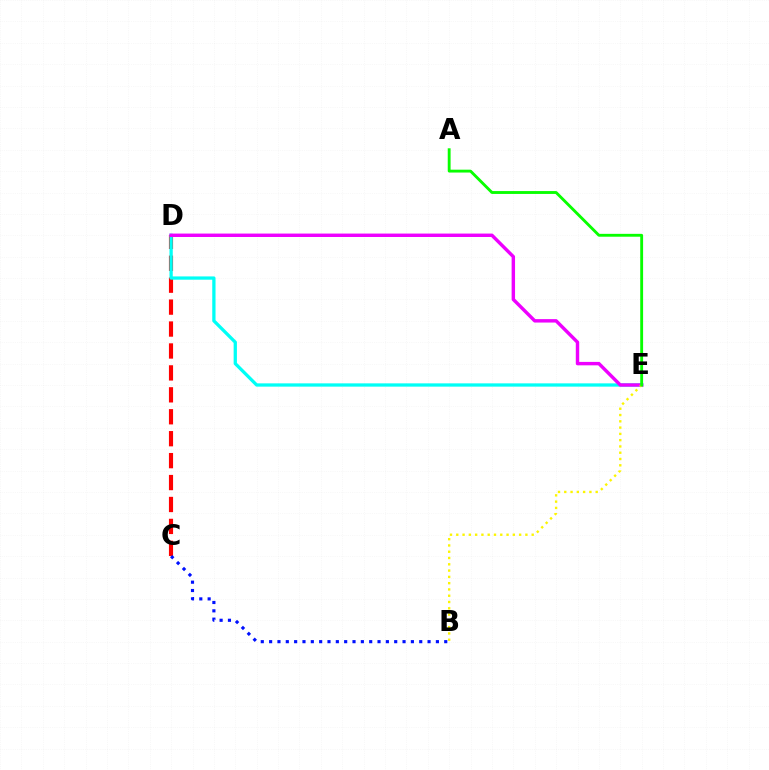{('C', 'D'): [{'color': '#ff0000', 'line_style': 'dashed', 'thickness': 2.98}], ('B', 'C'): [{'color': '#0010ff', 'line_style': 'dotted', 'thickness': 2.27}], ('D', 'E'): [{'color': '#00fff6', 'line_style': 'solid', 'thickness': 2.36}, {'color': '#ee00ff', 'line_style': 'solid', 'thickness': 2.46}], ('B', 'E'): [{'color': '#fcf500', 'line_style': 'dotted', 'thickness': 1.71}], ('A', 'E'): [{'color': '#08ff00', 'line_style': 'solid', 'thickness': 2.06}]}